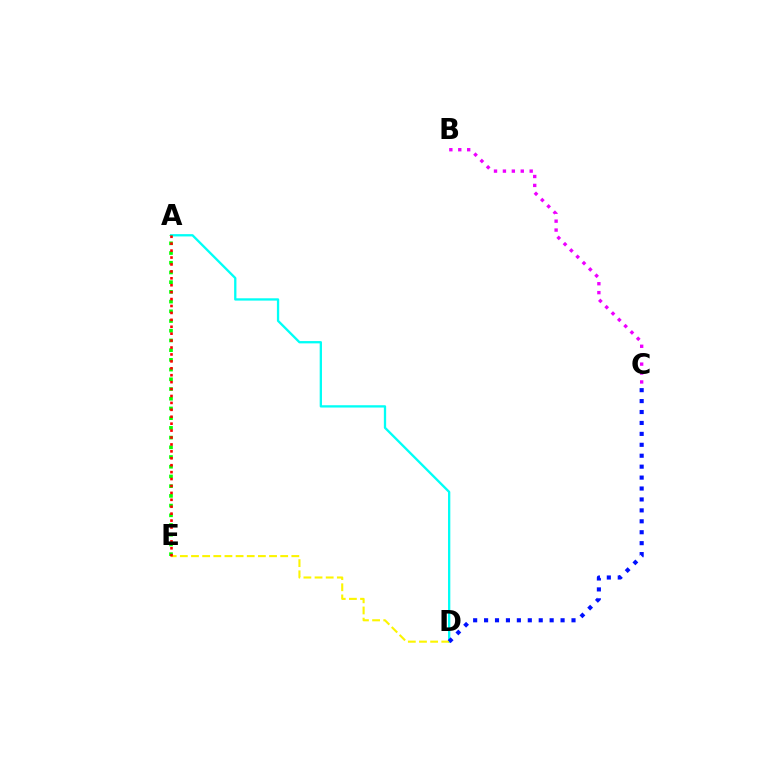{('B', 'C'): [{'color': '#ee00ff', 'line_style': 'dotted', 'thickness': 2.42}], ('A', 'D'): [{'color': '#00fff6', 'line_style': 'solid', 'thickness': 1.66}], ('A', 'E'): [{'color': '#08ff00', 'line_style': 'dotted', 'thickness': 2.64}, {'color': '#ff0000', 'line_style': 'dotted', 'thickness': 1.88}], ('D', 'E'): [{'color': '#fcf500', 'line_style': 'dashed', 'thickness': 1.51}], ('C', 'D'): [{'color': '#0010ff', 'line_style': 'dotted', 'thickness': 2.97}]}